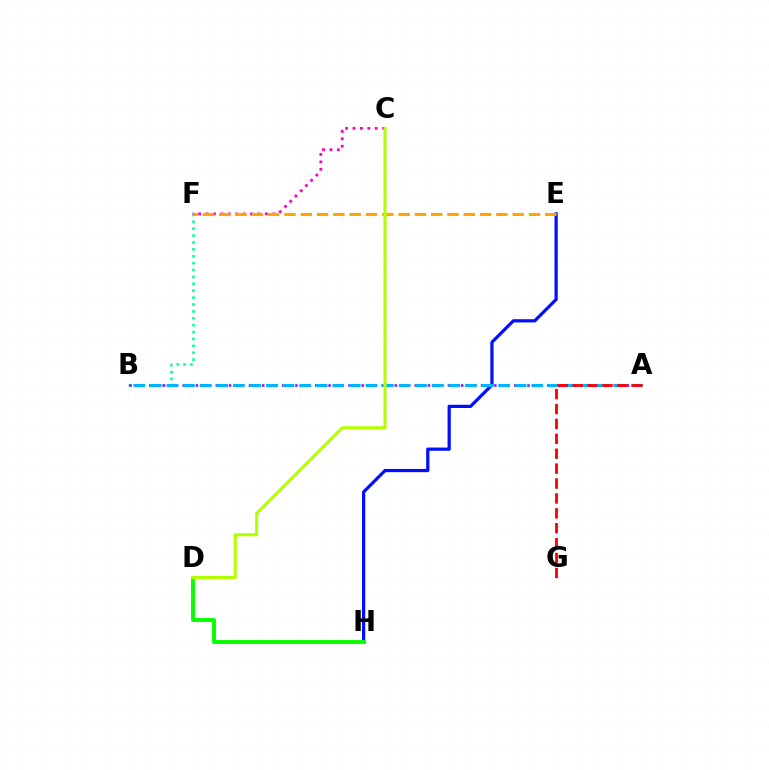{('C', 'F'): [{'color': '#ff00bd', 'line_style': 'dotted', 'thickness': 2.01}], ('E', 'H'): [{'color': '#0010ff', 'line_style': 'solid', 'thickness': 2.32}], ('B', 'F'): [{'color': '#00ff9d', 'line_style': 'dotted', 'thickness': 1.87}], ('A', 'B'): [{'color': '#9b00ff', 'line_style': 'dotted', 'thickness': 1.8}, {'color': '#00b5ff', 'line_style': 'dashed', 'thickness': 2.25}], ('D', 'H'): [{'color': '#08ff00', 'line_style': 'solid', 'thickness': 2.83}], ('E', 'F'): [{'color': '#ffa500', 'line_style': 'dashed', 'thickness': 2.21}], ('A', 'G'): [{'color': '#ff0000', 'line_style': 'dashed', 'thickness': 2.02}], ('C', 'D'): [{'color': '#b3ff00', 'line_style': 'solid', 'thickness': 2.2}]}